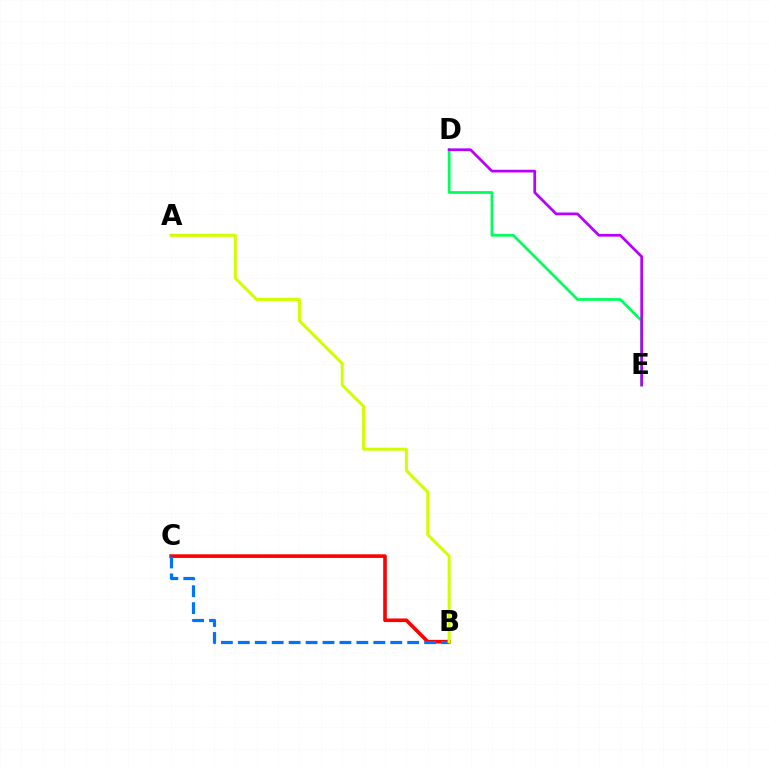{('D', 'E'): [{'color': '#00ff5c', 'line_style': 'solid', 'thickness': 1.97}, {'color': '#b900ff', 'line_style': 'solid', 'thickness': 1.95}], ('B', 'C'): [{'color': '#ff0000', 'line_style': 'solid', 'thickness': 2.6}, {'color': '#0074ff', 'line_style': 'dashed', 'thickness': 2.3}], ('A', 'B'): [{'color': '#d1ff00', 'line_style': 'solid', 'thickness': 2.17}]}